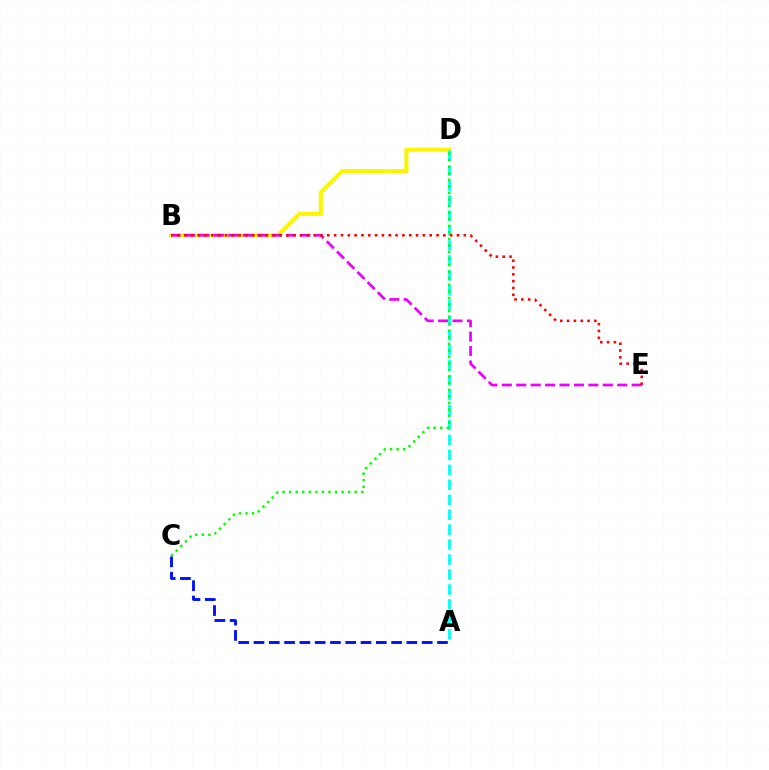{('B', 'D'): [{'color': '#fcf500', 'line_style': 'solid', 'thickness': 2.91}], ('A', 'D'): [{'color': '#00fff6', 'line_style': 'dashed', 'thickness': 2.03}], ('C', 'D'): [{'color': '#08ff00', 'line_style': 'dotted', 'thickness': 1.78}], ('A', 'C'): [{'color': '#0010ff', 'line_style': 'dashed', 'thickness': 2.08}], ('B', 'E'): [{'color': '#ee00ff', 'line_style': 'dashed', 'thickness': 1.96}, {'color': '#ff0000', 'line_style': 'dotted', 'thickness': 1.85}]}